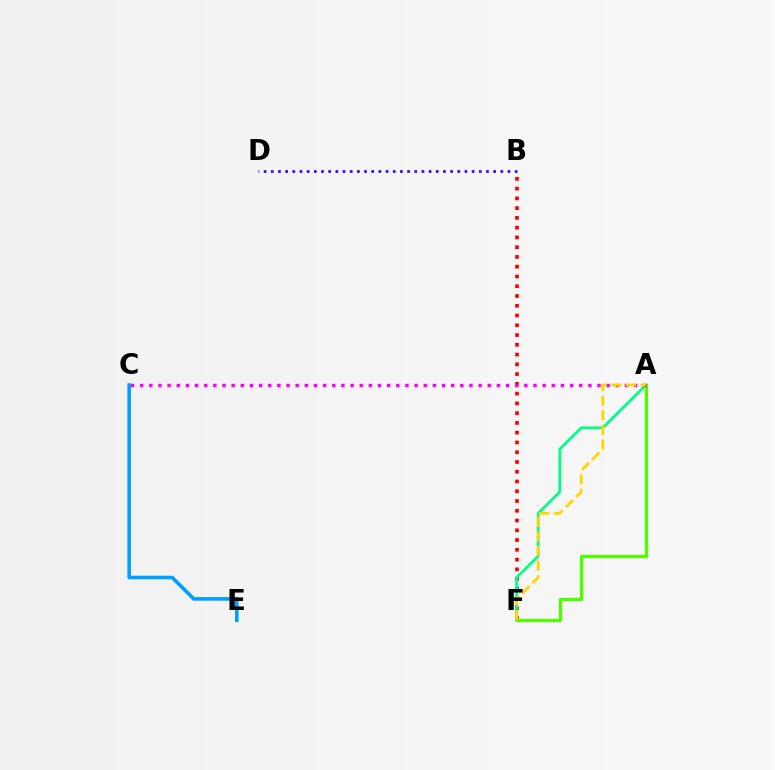{('B', 'F'): [{'color': '#ff0000', 'line_style': 'dotted', 'thickness': 2.65}], ('A', 'F'): [{'color': '#00ff86', 'line_style': 'solid', 'thickness': 2.02}, {'color': '#4fff00', 'line_style': 'solid', 'thickness': 2.37}, {'color': '#ffd500', 'line_style': 'dashed', 'thickness': 1.98}], ('B', 'D'): [{'color': '#3700ff', 'line_style': 'dotted', 'thickness': 1.95}], ('A', 'C'): [{'color': '#ff00ed', 'line_style': 'dotted', 'thickness': 2.49}], ('C', 'E'): [{'color': '#009eff', 'line_style': 'solid', 'thickness': 2.59}]}